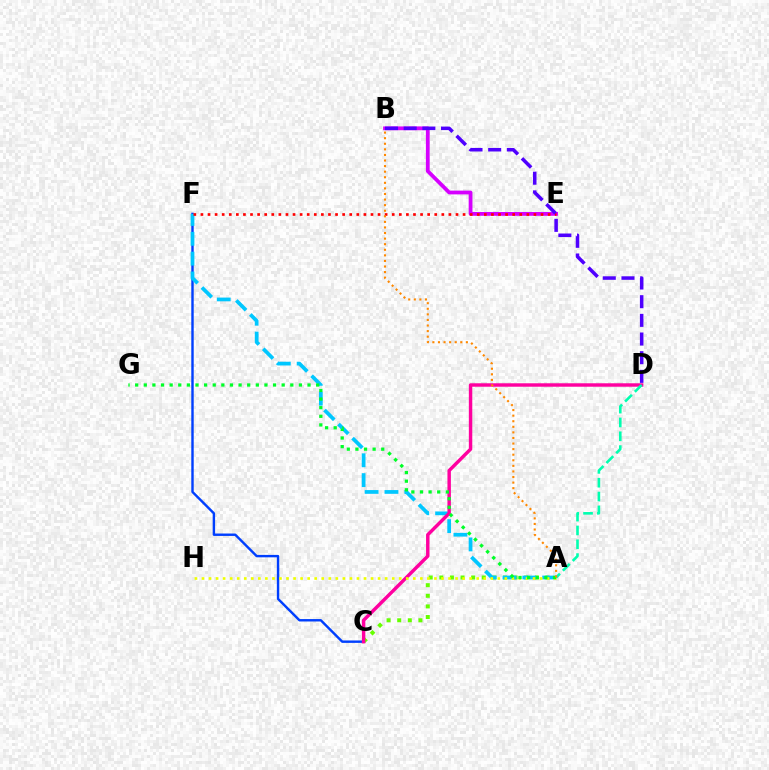{('A', 'C'): [{'color': '#66ff00', 'line_style': 'dotted', 'thickness': 2.88}], ('C', 'F'): [{'color': '#003fff', 'line_style': 'solid', 'thickness': 1.74}], ('A', 'F'): [{'color': '#00c7ff', 'line_style': 'dashed', 'thickness': 2.69}], ('B', 'E'): [{'color': '#d600ff', 'line_style': 'solid', 'thickness': 2.72}], ('E', 'F'): [{'color': '#ff0000', 'line_style': 'dotted', 'thickness': 1.93}], ('C', 'D'): [{'color': '#ff00a0', 'line_style': 'solid', 'thickness': 2.48}], ('B', 'D'): [{'color': '#4f00ff', 'line_style': 'dashed', 'thickness': 2.54}], ('A', 'H'): [{'color': '#eeff00', 'line_style': 'dotted', 'thickness': 1.91}], ('A', 'D'): [{'color': '#00ffaf', 'line_style': 'dashed', 'thickness': 1.88}], ('A', 'G'): [{'color': '#00ff27', 'line_style': 'dotted', 'thickness': 2.34}], ('A', 'B'): [{'color': '#ff8800', 'line_style': 'dotted', 'thickness': 1.52}]}